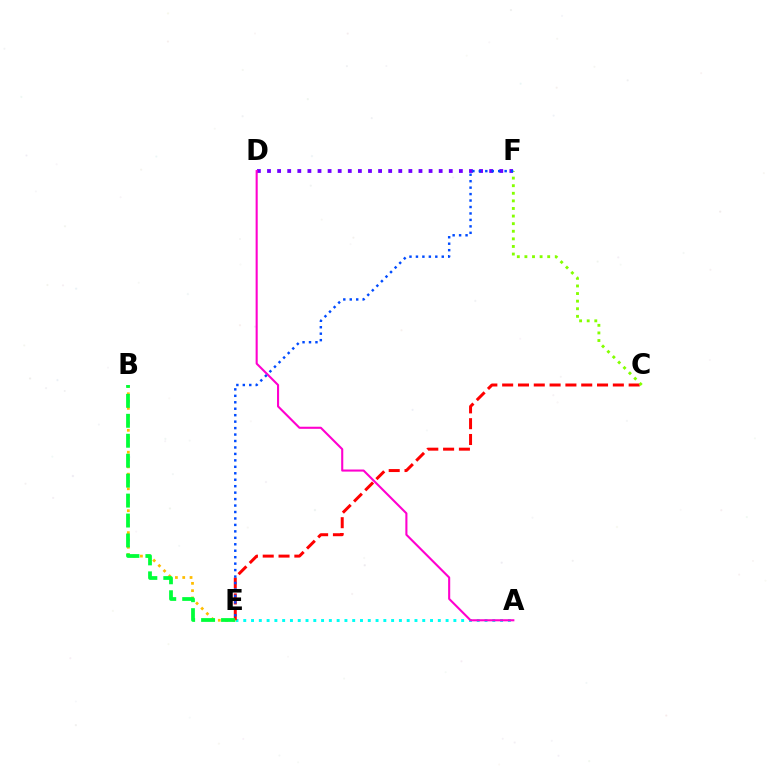{('A', 'E'): [{'color': '#00fff6', 'line_style': 'dotted', 'thickness': 2.11}], ('C', 'E'): [{'color': '#ff0000', 'line_style': 'dashed', 'thickness': 2.15}], ('D', 'F'): [{'color': '#7200ff', 'line_style': 'dotted', 'thickness': 2.74}], ('B', 'E'): [{'color': '#ffbd00', 'line_style': 'dotted', 'thickness': 1.99}, {'color': '#00ff39', 'line_style': 'dashed', 'thickness': 2.71}], ('A', 'D'): [{'color': '#ff00cf', 'line_style': 'solid', 'thickness': 1.51}], ('C', 'F'): [{'color': '#84ff00', 'line_style': 'dotted', 'thickness': 2.06}], ('E', 'F'): [{'color': '#004bff', 'line_style': 'dotted', 'thickness': 1.75}]}